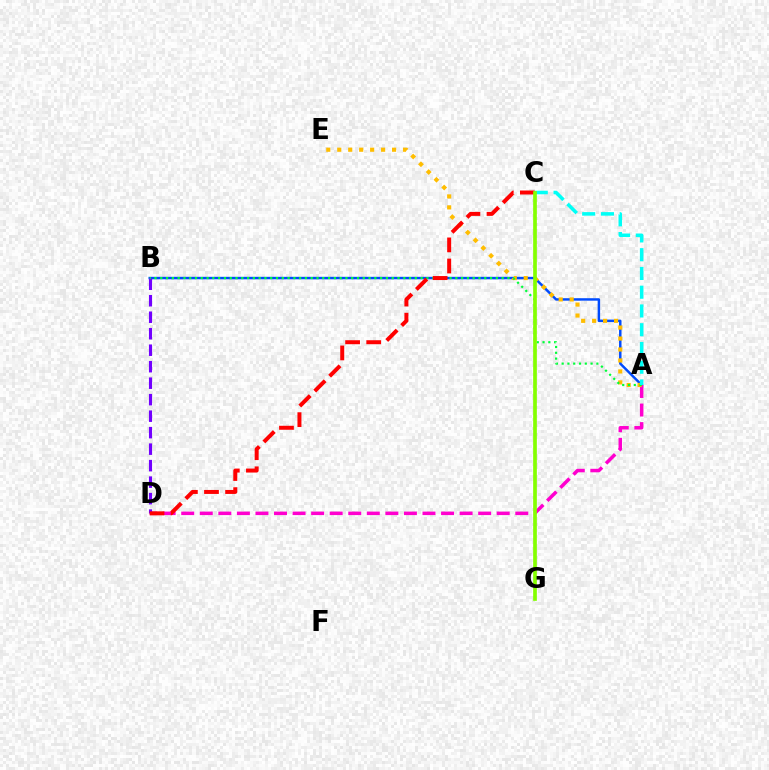{('A', 'B'): [{'color': '#004bff', 'line_style': 'solid', 'thickness': 1.78}, {'color': '#00ff39', 'line_style': 'dotted', 'thickness': 1.57}], ('A', 'D'): [{'color': '#ff00cf', 'line_style': 'dashed', 'thickness': 2.52}], ('B', 'D'): [{'color': '#7200ff', 'line_style': 'dashed', 'thickness': 2.24}], ('A', 'E'): [{'color': '#ffbd00', 'line_style': 'dotted', 'thickness': 2.98}], ('C', 'D'): [{'color': '#ff0000', 'line_style': 'dashed', 'thickness': 2.87}], ('A', 'C'): [{'color': '#00fff6', 'line_style': 'dashed', 'thickness': 2.55}], ('C', 'G'): [{'color': '#84ff00', 'line_style': 'solid', 'thickness': 2.65}]}